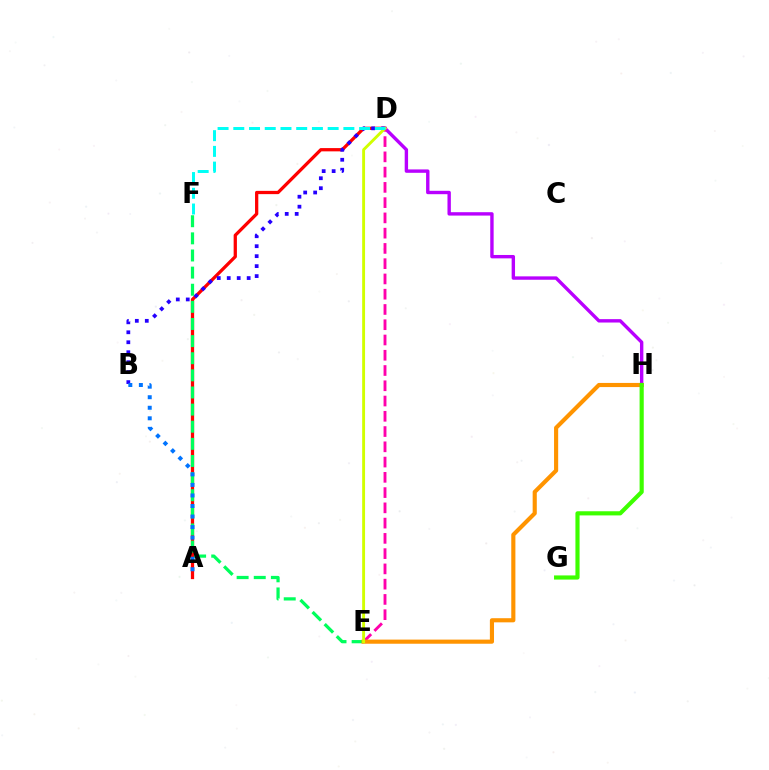{('A', 'D'): [{'color': '#ff0000', 'line_style': 'solid', 'thickness': 2.35}], ('B', 'D'): [{'color': '#2500ff', 'line_style': 'dotted', 'thickness': 2.71}], ('D', 'H'): [{'color': '#b900ff', 'line_style': 'solid', 'thickness': 2.44}], ('D', 'E'): [{'color': '#ff00ac', 'line_style': 'dashed', 'thickness': 2.07}, {'color': '#d1ff00', 'line_style': 'solid', 'thickness': 2.08}], ('E', 'F'): [{'color': '#00ff5c', 'line_style': 'dashed', 'thickness': 2.33}], ('E', 'H'): [{'color': '#ff9400', 'line_style': 'solid', 'thickness': 2.97}], ('G', 'H'): [{'color': '#3dff00', 'line_style': 'solid', 'thickness': 2.99}], ('D', 'F'): [{'color': '#00fff6', 'line_style': 'dashed', 'thickness': 2.14}], ('A', 'B'): [{'color': '#0074ff', 'line_style': 'dotted', 'thickness': 2.86}]}